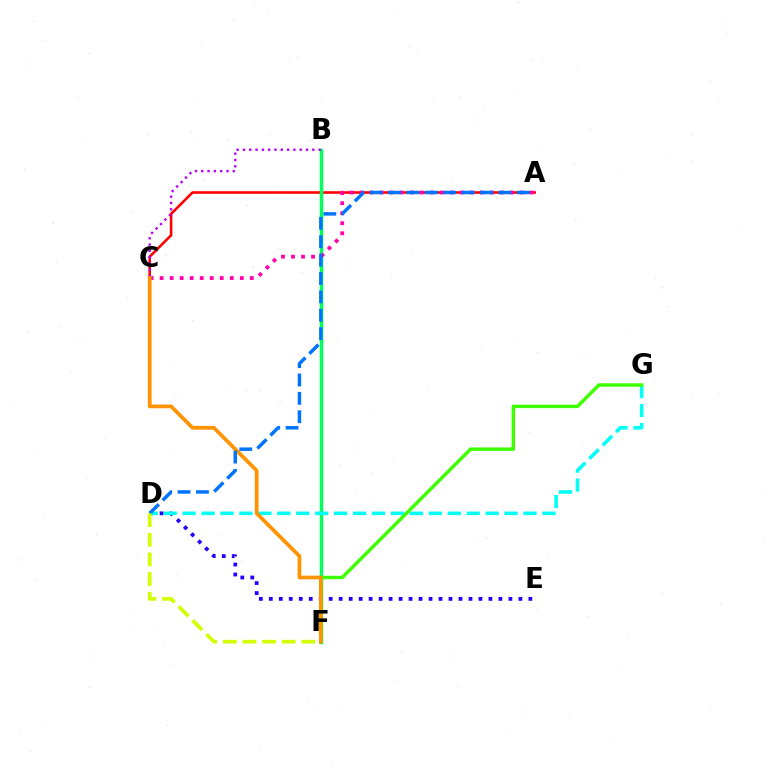{('A', 'C'): [{'color': '#ff0000', 'line_style': 'solid', 'thickness': 1.86}, {'color': '#ff00ac', 'line_style': 'dotted', 'thickness': 2.72}], ('B', 'F'): [{'color': '#00ff5c', 'line_style': 'solid', 'thickness': 2.52}], ('D', 'E'): [{'color': '#2500ff', 'line_style': 'dotted', 'thickness': 2.71}], ('B', 'C'): [{'color': '#b900ff', 'line_style': 'dotted', 'thickness': 1.71}], ('D', 'G'): [{'color': '#00fff6', 'line_style': 'dashed', 'thickness': 2.57}], ('F', 'G'): [{'color': '#3dff00', 'line_style': 'solid', 'thickness': 2.47}], ('C', 'F'): [{'color': '#ff9400', 'line_style': 'solid', 'thickness': 2.69}], ('A', 'D'): [{'color': '#0074ff', 'line_style': 'dashed', 'thickness': 2.5}], ('D', 'F'): [{'color': '#d1ff00', 'line_style': 'dashed', 'thickness': 2.66}]}